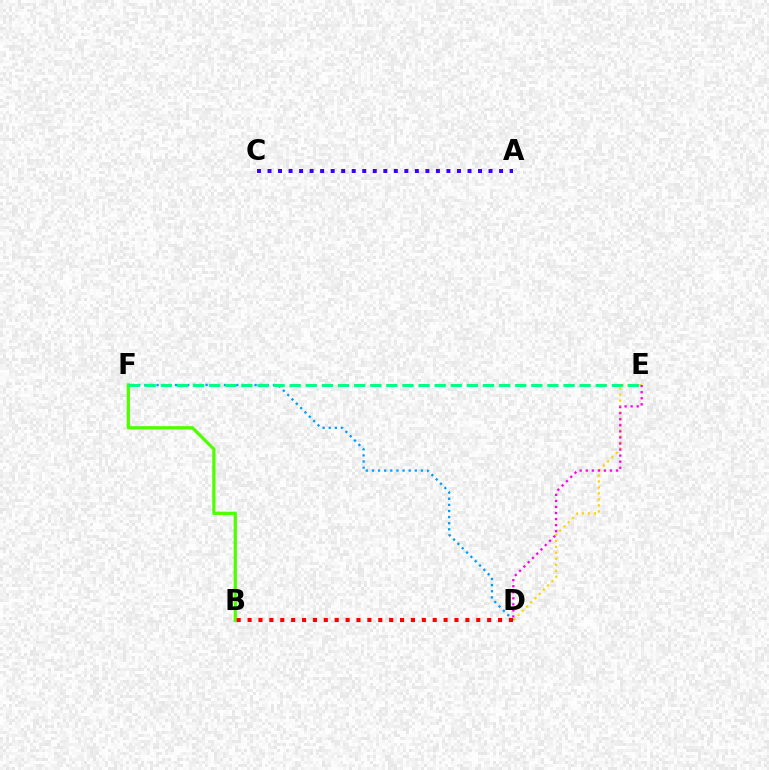{('B', 'F'): [{'color': '#4fff00', 'line_style': 'solid', 'thickness': 2.34}], ('D', 'E'): [{'color': '#ffd500', 'line_style': 'dotted', 'thickness': 1.62}, {'color': '#ff00ed', 'line_style': 'dotted', 'thickness': 1.65}], ('A', 'C'): [{'color': '#3700ff', 'line_style': 'dotted', 'thickness': 2.86}], ('D', 'F'): [{'color': '#009eff', 'line_style': 'dotted', 'thickness': 1.66}], ('E', 'F'): [{'color': '#00ff86', 'line_style': 'dashed', 'thickness': 2.19}], ('B', 'D'): [{'color': '#ff0000', 'line_style': 'dotted', 'thickness': 2.96}]}